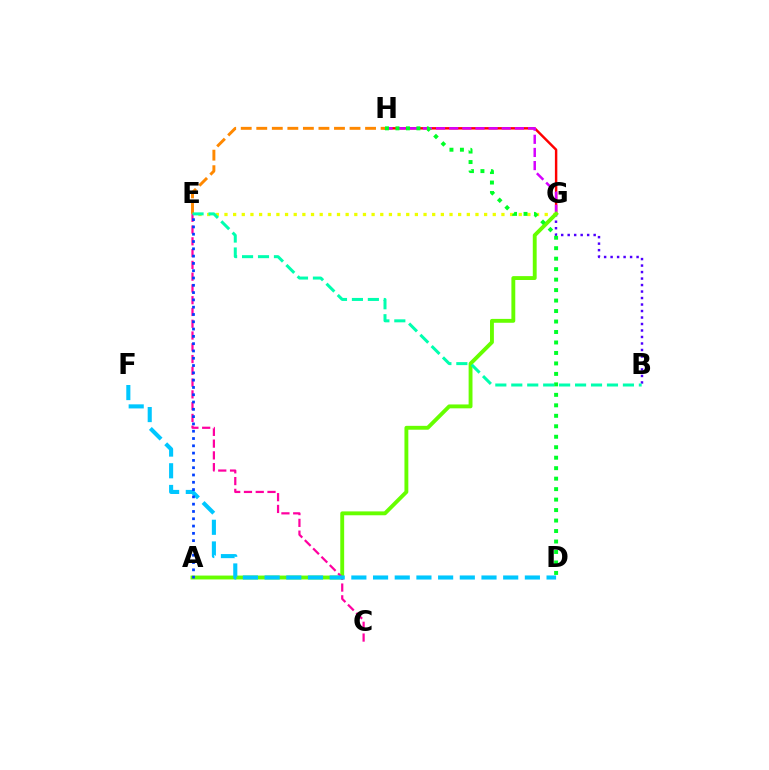{('E', 'G'): [{'color': '#eeff00', 'line_style': 'dotted', 'thickness': 2.35}], ('G', 'H'): [{'color': '#ff0000', 'line_style': 'solid', 'thickness': 1.76}, {'color': '#d600ff', 'line_style': 'dashed', 'thickness': 1.79}], ('E', 'H'): [{'color': '#ff8800', 'line_style': 'dashed', 'thickness': 2.11}], ('B', 'G'): [{'color': '#4f00ff', 'line_style': 'dotted', 'thickness': 1.76}], ('A', 'G'): [{'color': '#66ff00', 'line_style': 'solid', 'thickness': 2.79}], ('D', 'H'): [{'color': '#00ff27', 'line_style': 'dotted', 'thickness': 2.85}], ('C', 'E'): [{'color': '#ff00a0', 'line_style': 'dashed', 'thickness': 1.6}], ('B', 'E'): [{'color': '#00ffaf', 'line_style': 'dashed', 'thickness': 2.17}], ('D', 'F'): [{'color': '#00c7ff', 'line_style': 'dashed', 'thickness': 2.95}], ('A', 'E'): [{'color': '#003fff', 'line_style': 'dotted', 'thickness': 1.98}]}